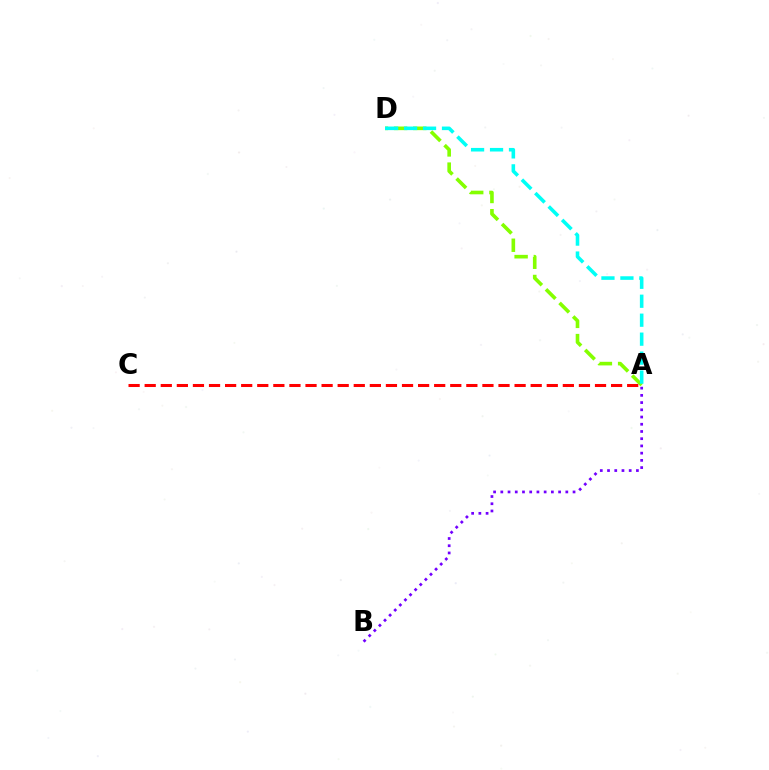{('A', 'D'): [{'color': '#84ff00', 'line_style': 'dashed', 'thickness': 2.61}, {'color': '#00fff6', 'line_style': 'dashed', 'thickness': 2.58}], ('A', 'C'): [{'color': '#ff0000', 'line_style': 'dashed', 'thickness': 2.18}], ('A', 'B'): [{'color': '#7200ff', 'line_style': 'dotted', 'thickness': 1.96}]}